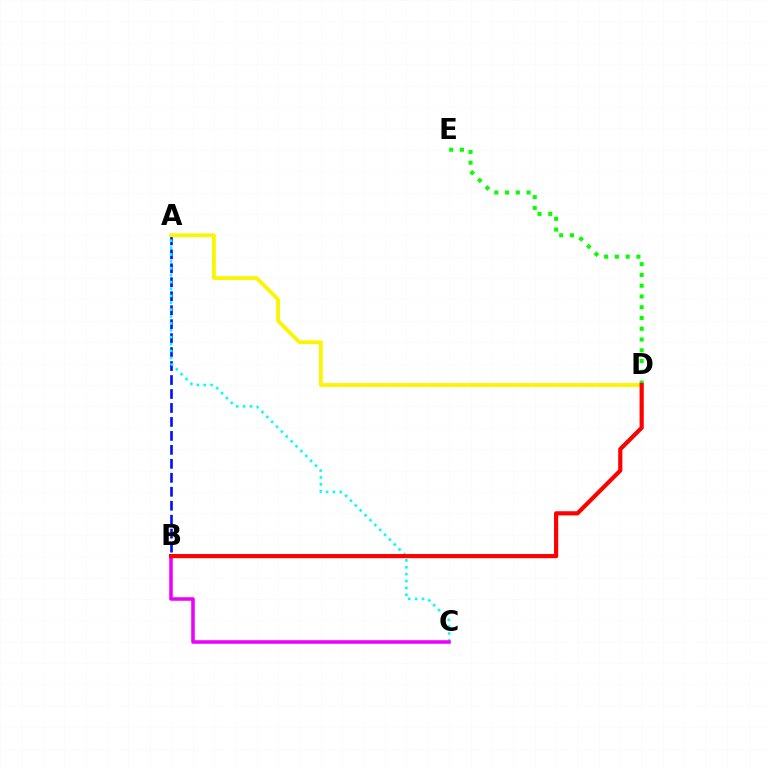{('A', 'B'): [{'color': '#0010ff', 'line_style': 'dashed', 'thickness': 1.9}], ('A', 'C'): [{'color': '#00fff6', 'line_style': 'dotted', 'thickness': 1.87}], ('B', 'C'): [{'color': '#ee00ff', 'line_style': 'solid', 'thickness': 2.56}], ('D', 'E'): [{'color': '#08ff00', 'line_style': 'dotted', 'thickness': 2.92}], ('A', 'D'): [{'color': '#fcf500', 'line_style': 'solid', 'thickness': 2.74}], ('B', 'D'): [{'color': '#ff0000', 'line_style': 'solid', 'thickness': 3.0}]}